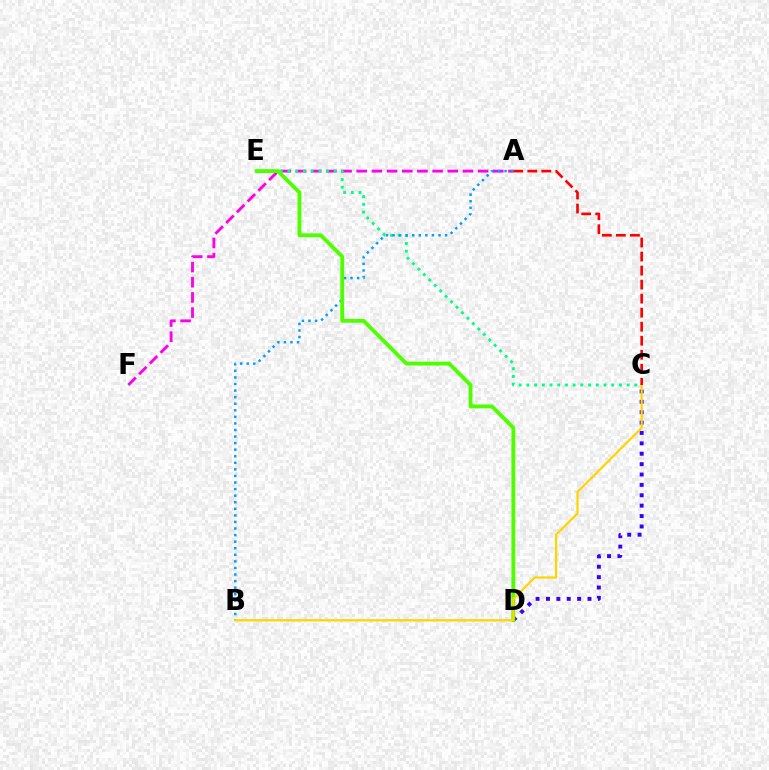{('A', 'F'): [{'color': '#ff00ed', 'line_style': 'dashed', 'thickness': 2.06}], ('C', 'E'): [{'color': '#00ff86', 'line_style': 'dotted', 'thickness': 2.09}], ('C', 'D'): [{'color': '#3700ff', 'line_style': 'dotted', 'thickness': 2.82}], ('A', 'B'): [{'color': '#009eff', 'line_style': 'dotted', 'thickness': 1.79}], ('D', 'E'): [{'color': '#4fff00', 'line_style': 'solid', 'thickness': 2.77}], ('B', 'C'): [{'color': '#ffd500', 'line_style': 'solid', 'thickness': 1.6}], ('A', 'C'): [{'color': '#ff0000', 'line_style': 'dashed', 'thickness': 1.91}]}